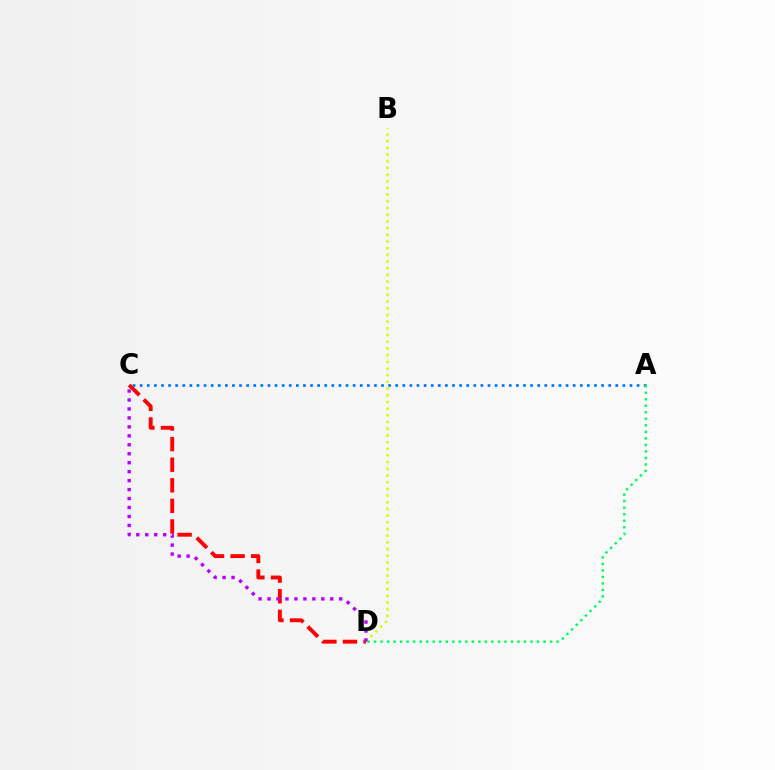{('C', 'D'): [{'color': '#ff0000', 'line_style': 'dashed', 'thickness': 2.8}, {'color': '#b900ff', 'line_style': 'dotted', 'thickness': 2.43}], ('B', 'D'): [{'color': '#d1ff00', 'line_style': 'dotted', 'thickness': 1.82}], ('A', 'C'): [{'color': '#0074ff', 'line_style': 'dotted', 'thickness': 1.93}], ('A', 'D'): [{'color': '#00ff5c', 'line_style': 'dotted', 'thickness': 1.77}]}